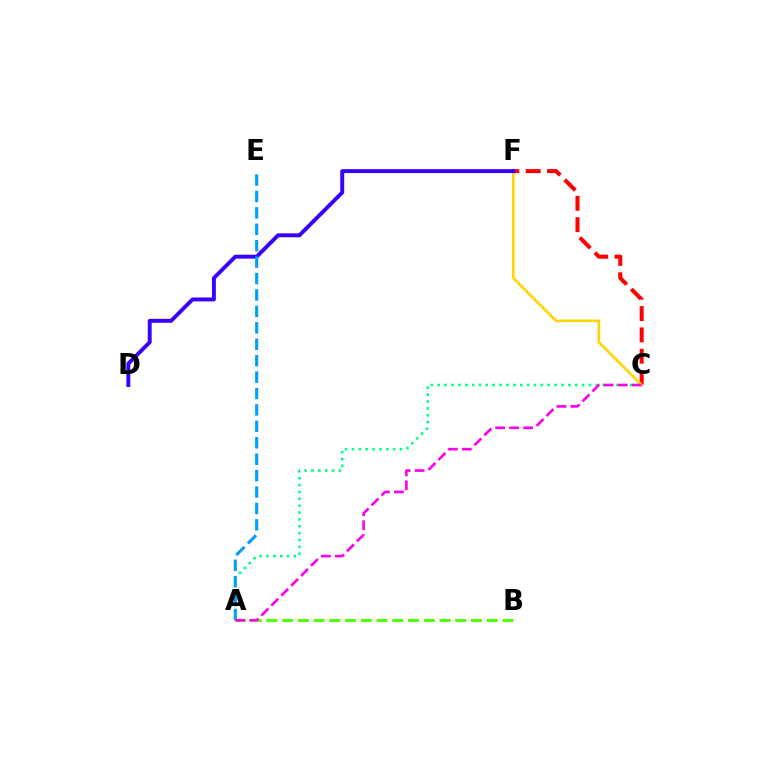{('A', 'B'): [{'color': '#4fff00', 'line_style': 'dashed', 'thickness': 2.14}], ('C', 'F'): [{'color': '#ff0000', 'line_style': 'dashed', 'thickness': 2.9}, {'color': '#ffd500', 'line_style': 'solid', 'thickness': 1.9}], ('A', 'C'): [{'color': '#00ff86', 'line_style': 'dotted', 'thickness': 1.87}, {'color': '#ff00ed', 'line_style': 'dashed', 'thickness': 1.91}], ('D', 'F'): [{'color': '#3700ff', 'line_style': 'solid', 'thickness': 2.83}], ('A', 'E'): [{'color': '#009eff', 'line_style': 'dashed', 'thickness': 2.23}]}